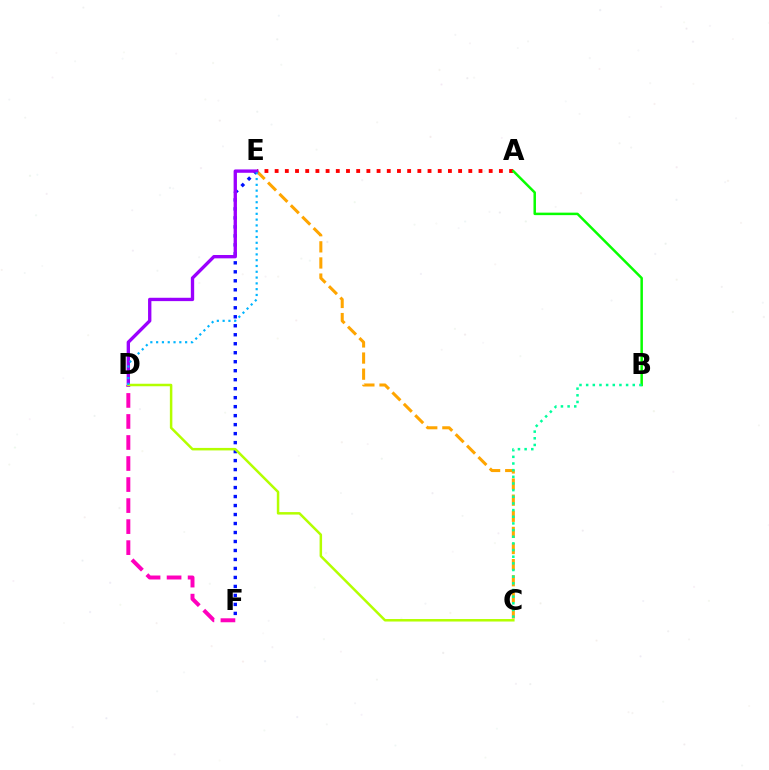{('A', 'E'): [{'color': '#ff0000', 'line_style': 'dotted', 'thickness': 2.77}], ('D', 'F'): [{'color': '#ff00bd', 'line_style': 'dashed', 'thickness': 2.86}], ('C', 'E'): [{'color': '#ffa500', 'line_style': 'dashed', 'thickness': 2.19}], ('E', 'F'): [{'color': '#0010ff', 'line_style': 'dotted', 'thickness': 2.44}], ('D', 'E'): [{'color': '#9b00ff', 'line_style': 'solid', 'thickness': 2.41}, {'color': '#00b5ff', 'line_style': 'dotted', 'thickness': 1.57}], ('A', 'B'): [{'color': '#08ff00', 'line_style': 'solid', 'thickness': 1.8}], ('B', 'C'): [{'color': '#00ff9d', 'line_style': 'dotted', 'thickness': 1.81}], ('C', 'D'): [{'color': '#b3ff00', 'line_style': 'solid', 'thickness': 1.8}]}